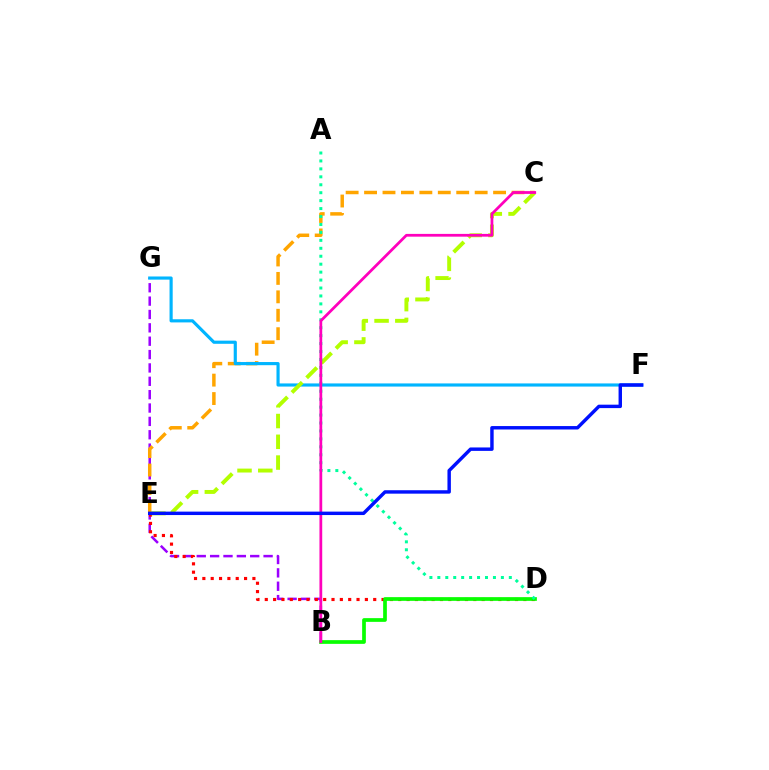{('B', 'G'): [{'color': '#9b00ff', 'line_style': 'dashed', 'thickness': 1.82}], ('C', 'E'): [{'color': '#ffa500', 'line_style': 'dashed', 'thickness': 2.5}, {'color': '#b3ff00', 'line_style': 'dashed', 'thickness': 2.82}], ('F', 'G'): [{'color': '#00b5ff', 'line_style': 'solid', 'thickness': 2.27}], ('D', 'E'): [{'color': '#ff0000', 'line_style': 'dotted', 'thickness': 2.27}], ('B', 'D'): [{'color': '#08ff00', 'line_style': 'solid', 'thickness': 2.67}], ('A', 'D'): [{'color': '#00ff9d', 'line_style': 'dotted', 'thickness': 2.16}], ('B', 'C'): [{'color': '#ff00bd', 'line_style': 'solid', 'thickness': 1.99}], ('E', 'F'): [{'color': '#0010ff', 'line_style': 'solid', 'thickness': 2.47}]}